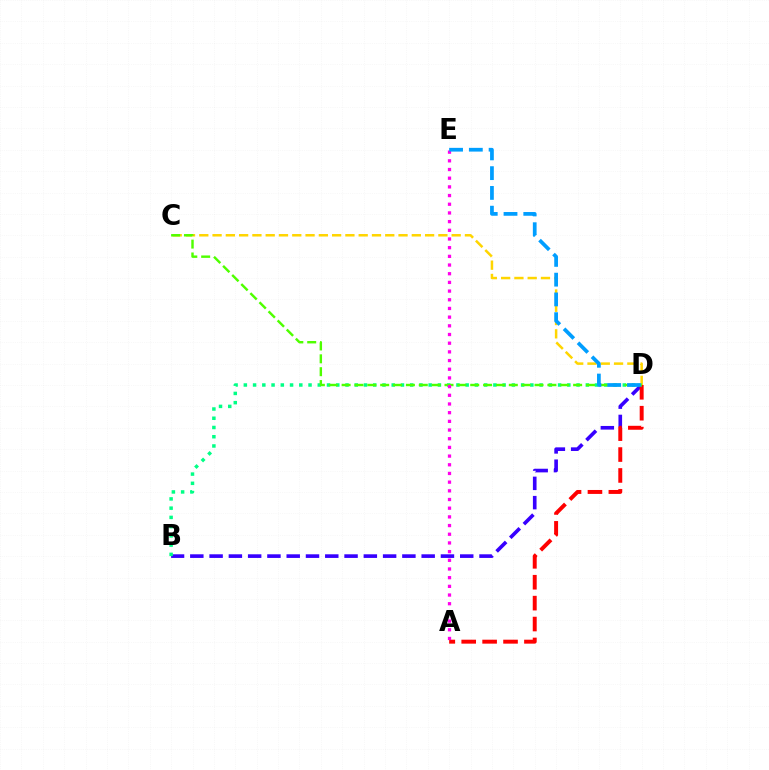{('B', 'D'): [{'color': '#3700ff', 'line_style': 'dashed', 'thickness': 2.62}, {'color': '#00ff86', 'line_style': 'dotted', 'thickness': 2.51}], ('A', 'D'): [{'color': '#ff0000', 'line_style': 'dashed', 'thickness': 2.84}], ('C', 'D'): [{'color': '#ffd500', 'line_style': 'dashed', 'thickness': 1.8}, {'color': '#4fff00', 'line_style': 'dashed', 'thickness': 1.75}], ('A', 'E'): [{'color': '#ff00ed', 'line_style': 'dotted', 'thickness': 2.36}], ('D', 'E'): [{'color': '#009eff', 'line_style': 'dashed', 'thickness': 2.69}]}